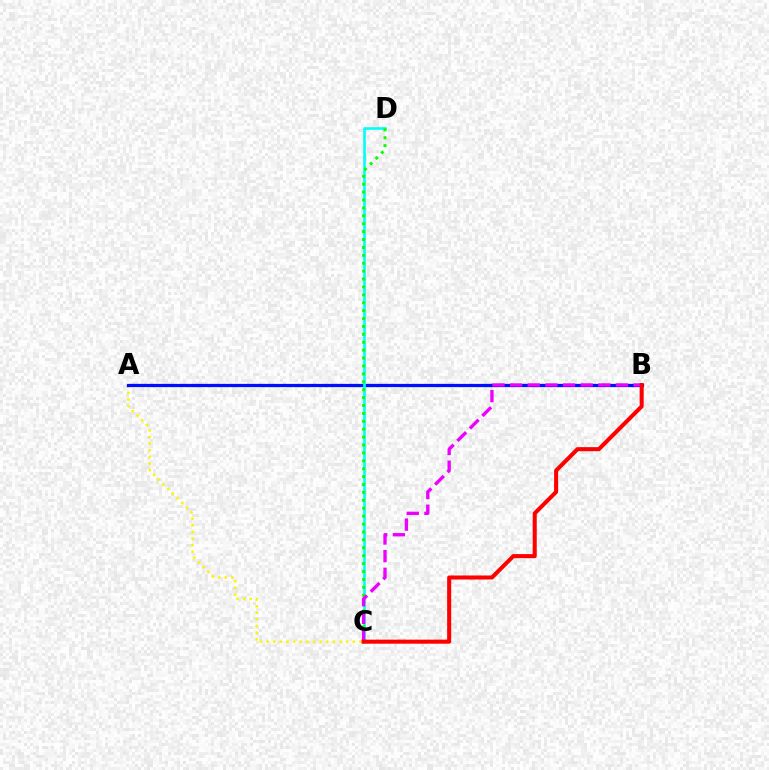{('A', 'C'): [{'color': '#fcf500', 'line_style': 'dotted', 'thickness': 1.8}], ('A', 'B'): [{'color': '#0010ff', 'line_style': 'solid', 'thickness': 2.34}], ('C', 'D'): [{'color': '#00fff6', 'line_style': 'solid', 'thickness': 1.89}, {'color': '#08ff00', 'line_style': 'dotted', 'thickness': 2.15}], ('B', 'C'): [{'color': '#ee00ff', 'line_style': 'dashed', 'thickness': 2.4}, {'color': '#ff0000', 'line_style': 'solid', 'thickness': 2.92}]}